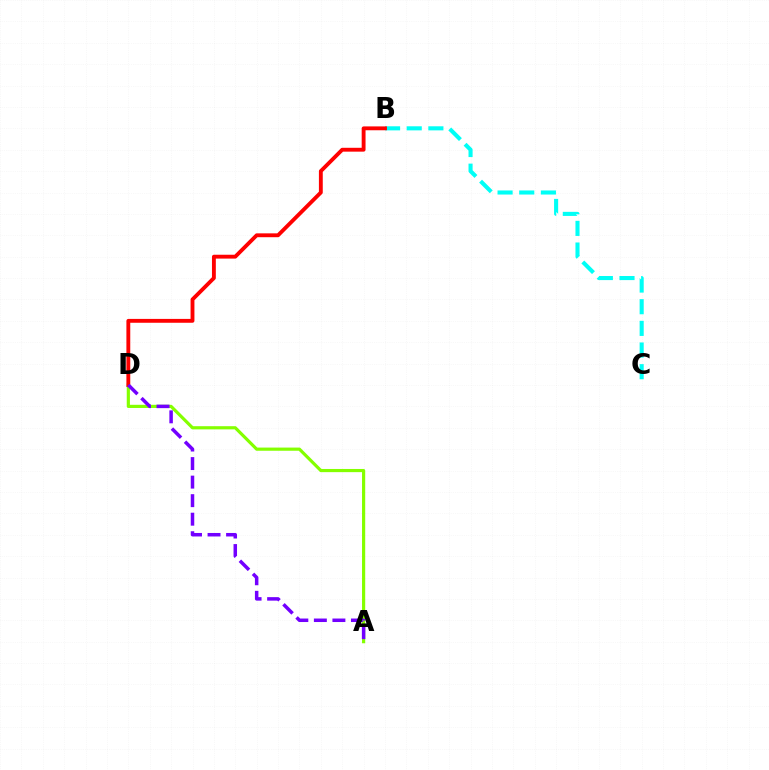{('B', 'C'): [{'color': '#00fff6', 'line_style': 'dashed', 'thickness': 2.94}], ('A', 'D'): [{'color': '#84ff00', 'line_style': 'solid', 'thickness': 2.29}, {'color': '#7200ff', 'line_style': 'dashed', 'thickness': 2.52}], ('B', 'D'): [{'color': '#ff0000', 'line_style': 'solid', 'thickness': 2.78}]}